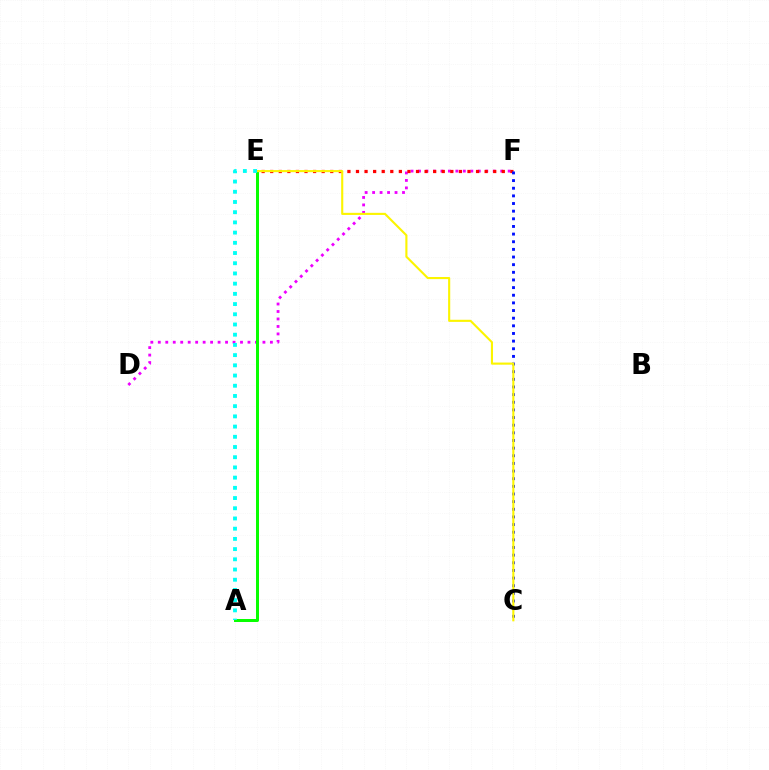{('D', 'F'): [{'color': '#ee00ff', 'line_style': 'dotted', 'thickness': 2.03}], ('E', 'F'): [{'color': '#ff0000', 'line_style': 'dotted', 'thickness': 2.33}], ('C', 'F'): [{'color': '#0010ff', 'line_style': 'dotted', 'thickness': 2.08}], ('A', 'E'): [{'color': '#08ff00', 'line_style': 'solid', 'thickness': 2.16}, {'color': '#00fff6', 'line_style': 'dotted', 'thickness': 2.77}], ('C', 'E'): [{'color': '#fcf500', 'line_style': 'solid', 'thickness': 1.53}]}